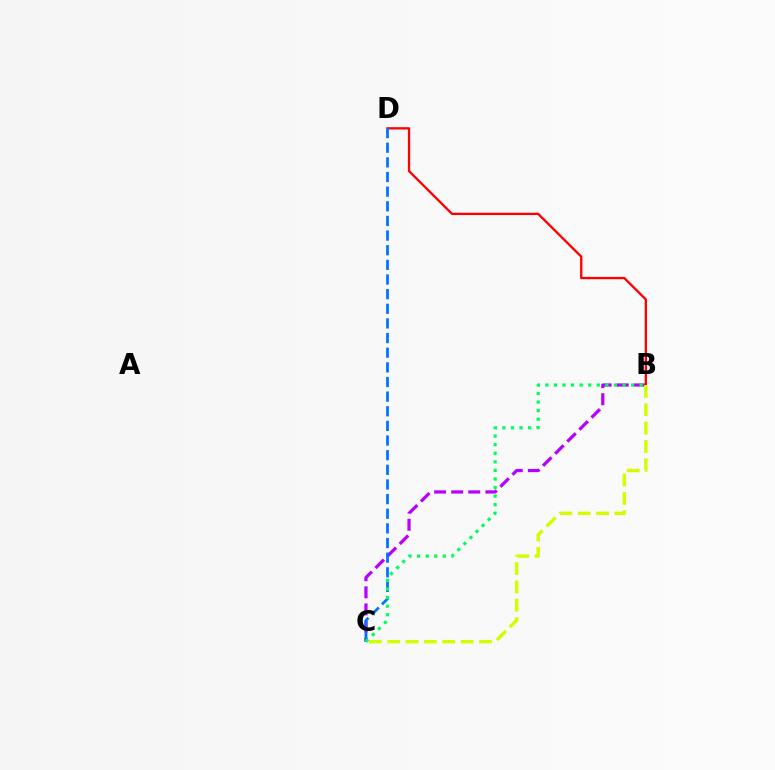{('B', 'C'): [{'color': '#b900ff', 'line_style': 'dashed', 'thickness': 2.32}, {'color': '#00ff5c', 'line_style': 'dotted', 'thickness': 2.33}, {'color': '#d1ff00', 'line_style': 'dashed', 'thickness': 2.49}], ('B', 'D'): [{'color': '#ff0000', 'line_style': 'solid', 'thickness': 1.67}], ('C', 'D'): [{'color': '#0074ff', 'line_style': 'dashed', 'thickness': 1.99}]}